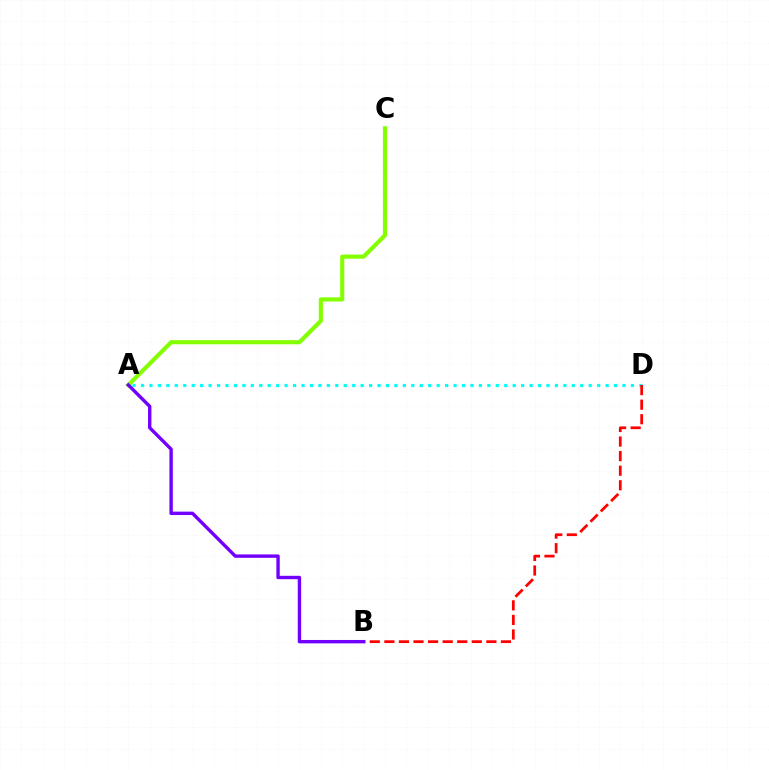{('A', 'C'): [{'color': '#84ff00', 'line_style': 'solid', 'thickness': 2.97}], ('A', 'D'): [{'color': '#00fff6', 'line_style': 'dotted', 'thickness': 2.3}], ('B', 'D'): [{'color': '#ff0000', 'line_style': 'dashed', 'thickness': 1.98}], ('A', 'B'): [{'color': '#7200ff', 'line_style': 'solid', 'thickness': 2.44}]}